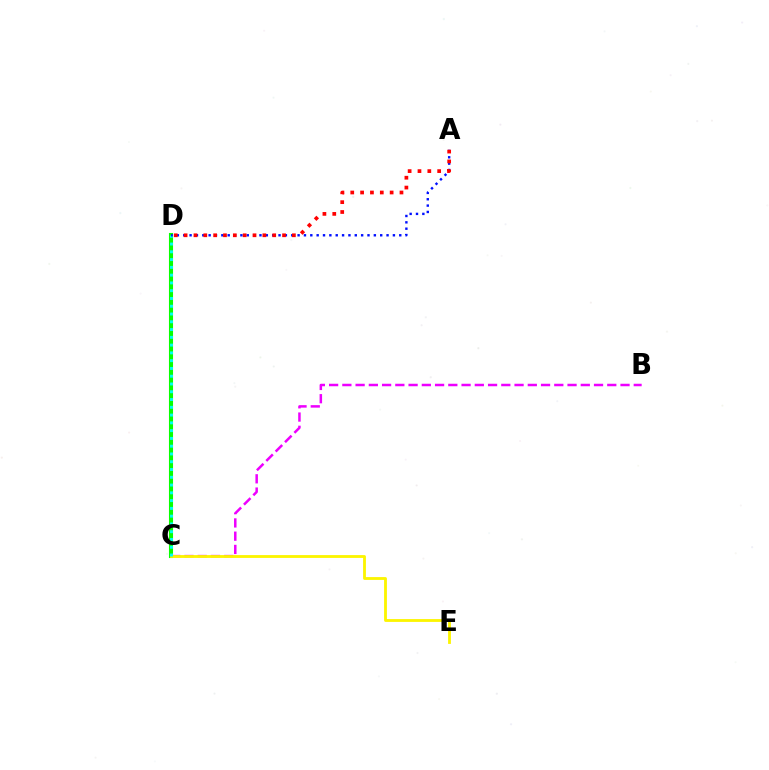{('B', 'C'): [{'color': '#ee00ff', 'line_style': 'dashed', 'thickness': 1.8}], ('C', 'D'): [{'color': '#08ff00', 'line_style': 'solid', 'thickness': 2.94}, {'color': '#00fff6', 'line_style': 'dotted', 'thickness': 2.11}], ('C', 'E'): [{'color': '#fcf500', 'line_style': 'solid', 'thickness': 2.03}], ('A', 'D'): [{'color': '#0010ff', 'line_style': 'dotted', 'thickness': 1.73}, {'color': '#ff0000', 'line_style': 'dotted', 'thickness': 2.67}]}